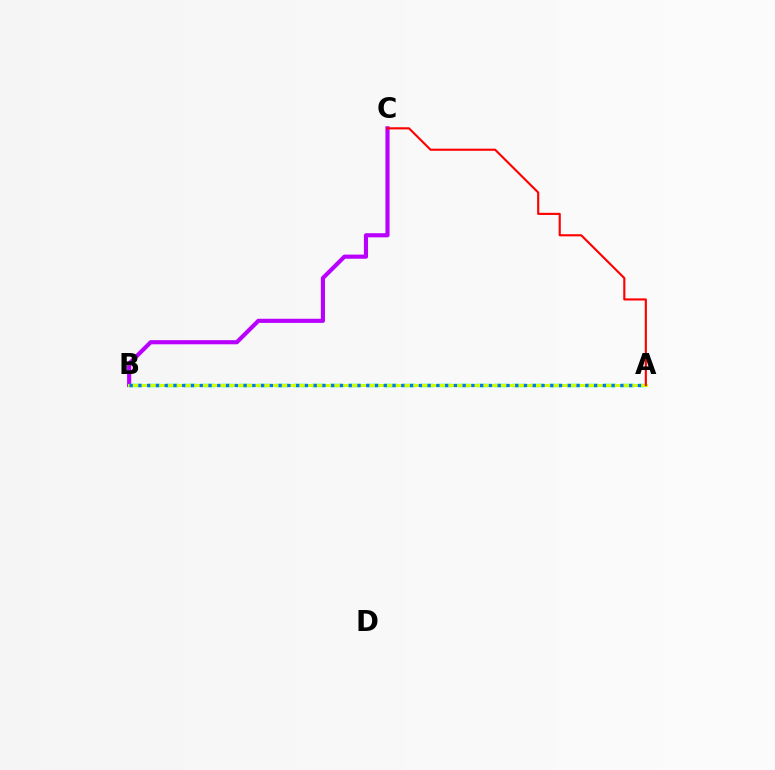{('B', 'C'): [{'color': '#b900ff', 'line_style': 'solid', 'thickness': 2.98}], ('A', 'B'): [{'color': '#00ff5c', 'line_style': 'dashed', 'thickness': 2.48}, {'color': '#d1ff00', 'line_style': 'solid', 'thickness': 2.15}, {'color': '#0074ff', 'line_style': 'dotted', 'thickness': 2.38}], ('A', 'C'): [{'color': '#ff0000', 'line_style': 'solid', 'thickness': 1.53}]}